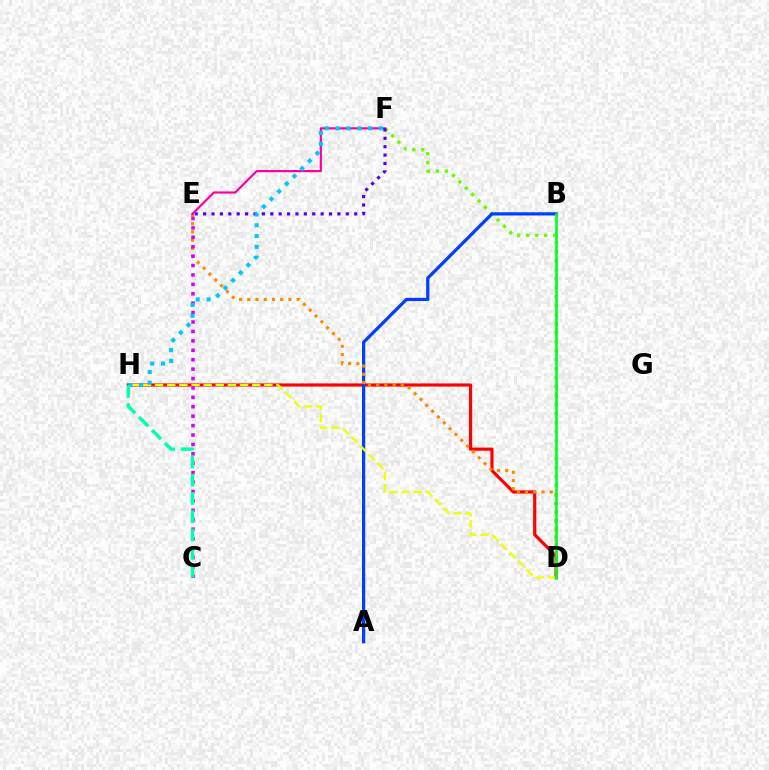{('D', 'F'): [{'color': '#66ff00', 'line_style': 'dotted', 'thickness': 2.44}], ('D', 'H'): [{'color': '#ff0000', 'line_style': 'solid', 'thickness': 2.28}, {'color': '#eeff00', 'line_style': 'dashed', 'thickness': 1.65}], ('A', 'B'): [{'color': '#003fff', 'line_style': 'solid', 'thickness': 2.32}], ('D', 'E'): [{'color': '#ff8800', 'line_style': 'dotted', 'thickness': 2.24}], ('C', 'E'): [{'color': '#d600ff', 'line_style': 'dotted', 'thickness': 2.56}], ('E', 'F'): [{'color': '#ff00a0', 'line_style': 'solid', 'thickness': 1.58}, {'color': '#4f00ff', 'line_style': 'dotted', 'thickness': 2.28}], ('B', 'D'): [{'color': '#00ff27', 'line_style': 'solid', 'thickness': 1.9}], ('F', 'H'): [{'color': '#00c7ff', 'line_style': 'dotted', 'thickness': 2.93}], ('C', 'H'): [{'color': '#00ffaf', 'line_style': 'dashed', 'thickness': 2.48}]}